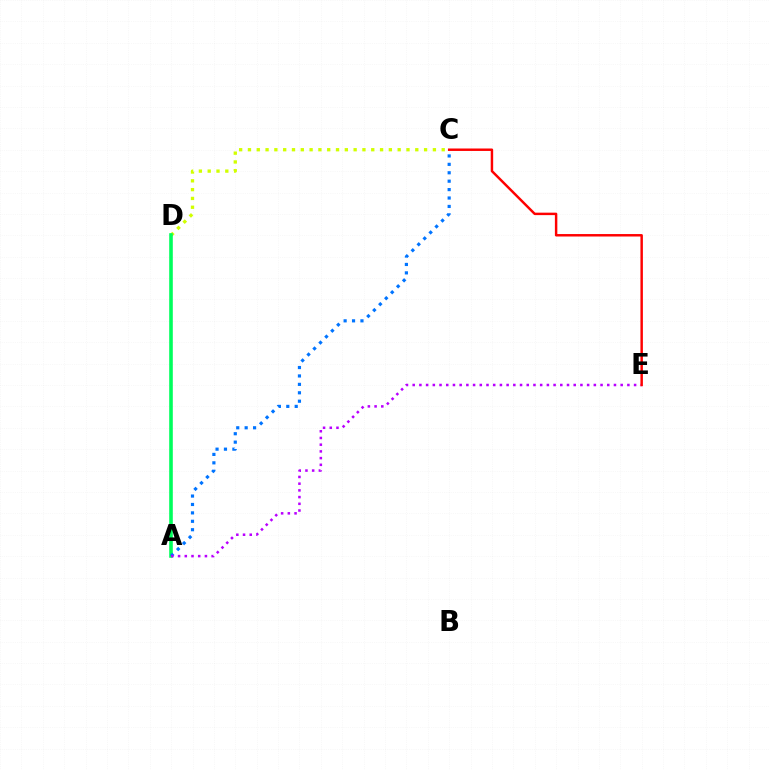{('C', 'D'): [{'color': '#d1ff00', 'line_style': 'dotted', 'thickness': 2.39}], ('A', 'D'): [{'color': '#00ff5c', 'line_style': 'solid', 'thickness': 2.59}], ('A', 'C'): [{'color': '#0074ff', 'line_style': 'dotted', 'thickness': 2.29}], ('A', 'E'): [{'color': '#b900ff', 'line_style': 'dotted', 'thickness': 1.82}], ('C', 'E'): [{'color': '#ff0000', 'line_style': 'solid', 'thickness': 1.77}]}